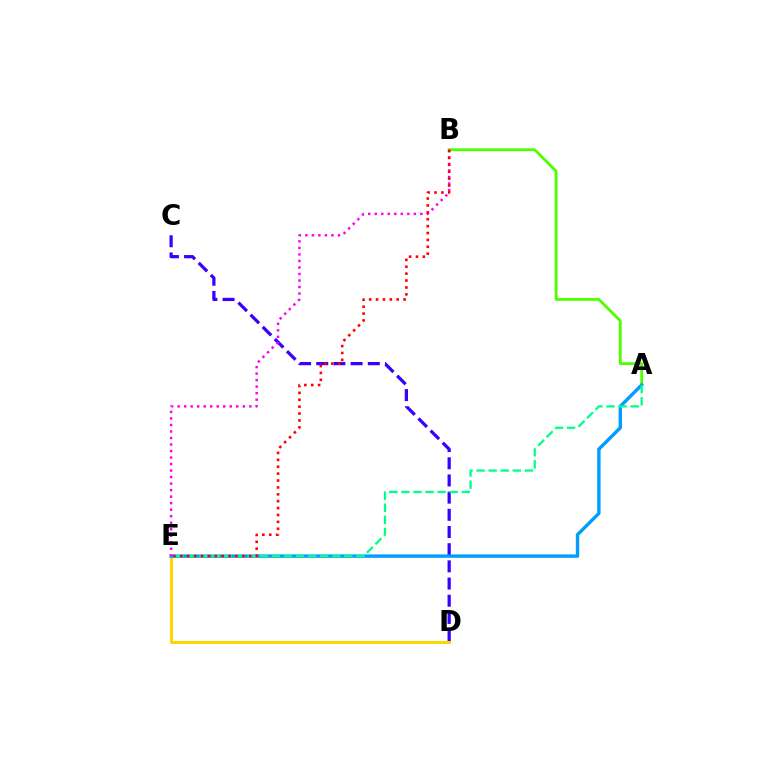{('C', 'D'): [{'color': '#3700ff', 'line_style': 'dashed', 'thickness': 2.33}], ('A', 'B'): [{'color': '#4fff00', 'line_style': 'solid', 'thickness': 2.02}], ('D', 'E'): [{'color': '#ffd500', 'line_style': 'solid', 'thickness': 2.16}], ('A', 'E'): [{'color': '#009eff', 'line_style': 'solid', 'thickness': 2.44}, {'color': '#00ff86', 'line_style': 'dashed', 'thickness': 1.64}], ('B', 'E'): [{'color': '#ff00ed', 'line_style': 'dotted', 'thickness': 1.77}, {'color': '#ff0000', 'line_style': 'dotted', 'thickness': 1.87}]}